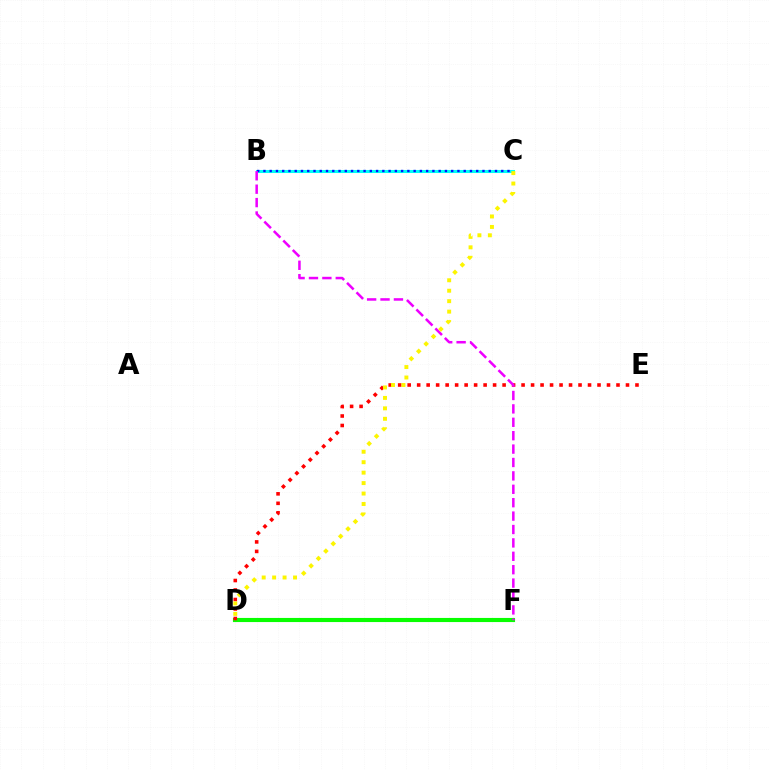{('B', 'C'): [{'color': '#00fff6', 'line_style': 'solid', 'thickness': 2.19}, {'color': '#0010ff', 'line_style': 'dotted', 'thickness': 1.7}], ('D', 'F'): [{'color': '#08ff00', 'line_style': 'solid', 'thickness': 2.97}], ('D', 'E'): [{'color': '#ff0000', 'line_style': 'dotted', 'thickness': 2.58}], ('B', 'F'): [{'color': '#ee00ff', 'line_style': 'dashed', 'thickness': 1.82}], ('C', 'D'): [{'color': '#fcf500', 'line_style': 'dotted', 'thickness': 2.84}]}